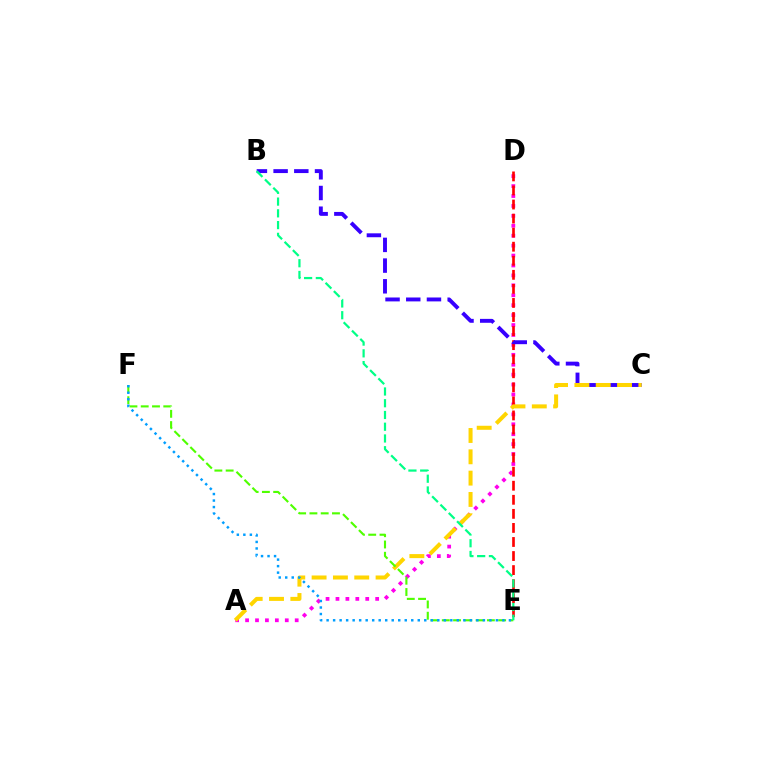{('A', 'D'): [{'color': '#ff00ed', 'line_style': 'dotted', 'thickness': 2.7}], ('D', 'E'): [{'color': '#ff0000', 'line_style': 'dashed', 'thickness': 1.91}], ('B', 'C'): [{'color': '#3700ff', 'line_style': 'dashed', 'thickness': 2.81}], ('A', 'C'): [{'color': '#ffd500', 'line_style': 'dashed', 'thickness': 2.9}], ('E', 'F'): [{'color': '#4fff00', 'line_style': 'dashed', 'thickness': 1.53}, {'color': '#009eff', 'line_style': 'dotted', 'thickness': 1.77}], ('B', 'E'): [{'color': '#00ff86', 'line_style': 'dashed', 'thickness': 1.6}]}